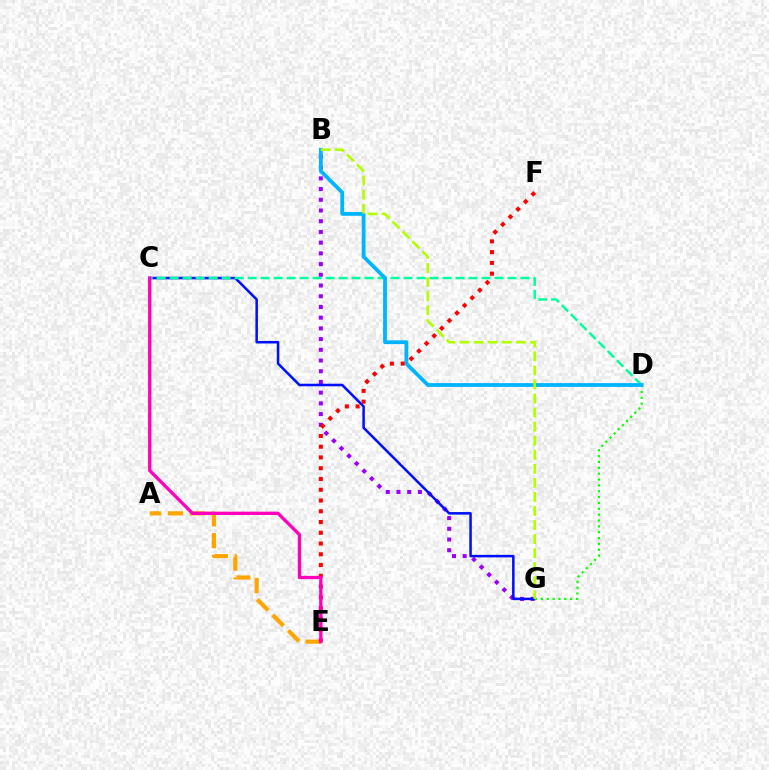{('B', 'G'): [{'color': '#9b00ff', 'line_style': 'dotted', 'thickness': 2.91}, {'color': '#b3ff00', 'line_style': 'dashed', 'thickness': 1.91}], ('C', 'G'): [{'color': '#0010ff', 'line_style': 'solid', 'thickness': 1.82}], ('D', 'G'): [{'color': '#08ff00', 'line_style': 'dotted', 'thickness': 1.59}], ('A', 'E'): [{'color': '#ffa500', 'line_style': 'dashed', 'thickness': 2.98}], ('C', 'D'): [{'color': '#00ff9d', 'line_style': 'dashed', 'thickness': 1.77}], ('B', 'D'): [{'color': '#00b5ff', 'line_style': 'solid', 'thickness': 2.72}], ('E', 'F'): [{'color': '#ff0000', 'line_style': 'dotted', 'thickness': 2.92}], ('C', 'E'): [{'color': '#ff00bd', 'line_style': 'solid', 'thickness': 2.37}]}